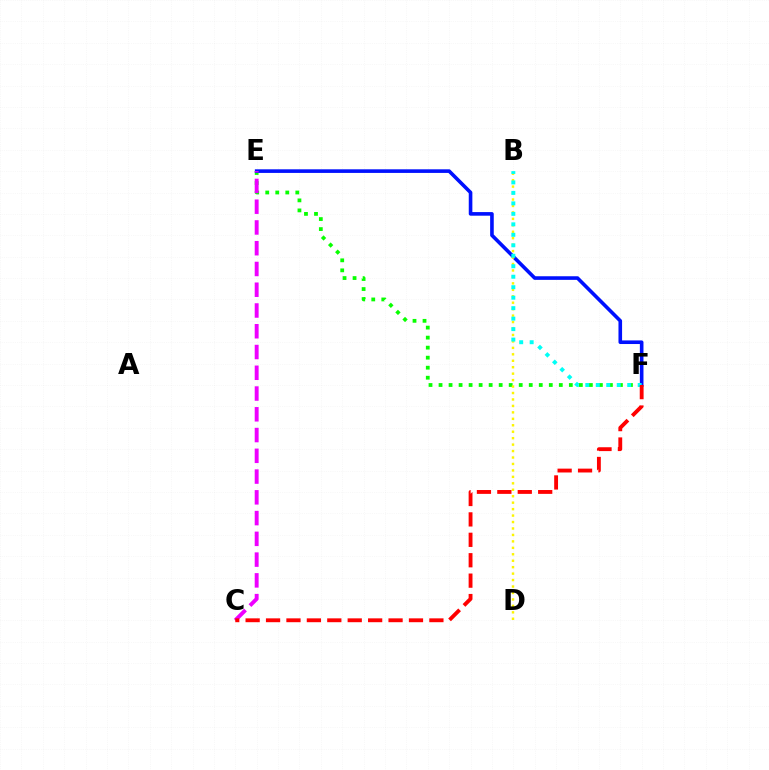{('E', 'F'): [{'color': '#08ff00', 'line_style': 'dotted', 'thickness': 2.72}, {'color': '#0010ff', 'line_style': 'solid', 'thickness': 2.6}], ('B', 'D'): [{'color': '#fcf500', 'line_style': 'dotted', 'thickness': 1.75}], ('C', 'E'): [{'color': '#ee00ff', 'line_style': 'dashed', 'thickness': 2.82}], ('B', 'F'): [{'color': '#00fff6', 'line_style': 'dotted', 'thickness': 2.85}], ('C', 'F'): [{'color': '#ff0000', 'line_style': 'dashed', 'thickness': 2.77}]}